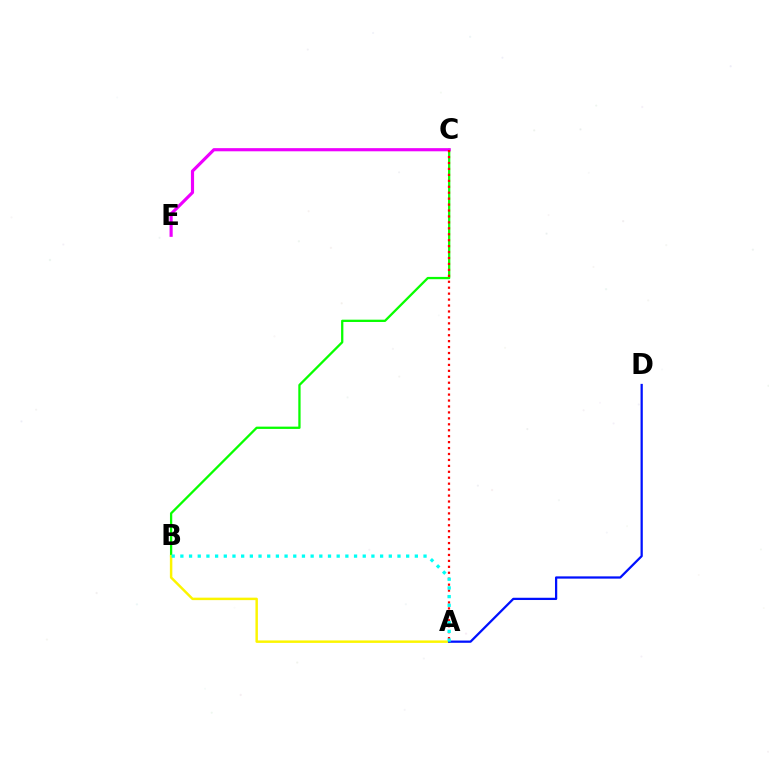{('B', 'C'): [{'color': '#08ff00', 'line_style': 'solid', 'thickness': 1.65}], ('C', 'E'): [{'color': '#ee00ff', 'line_style': 'solid', 'thickness': 2.27}], ('A', 'B'): [{'color': '#fcf500', 'line_style': 'solid', 'thickness': 1.77}, {'color': '#00fff6', 'line_style': 'dotted', 'thickness': 2.36}], ('A', 'C'): [{'color': '#ff0000', 'line_style': 'dotted', 'thickness': 1.61}], ('A', 'D'): [{'color': '#0010ff', 'line_style': 'solid', 'thickness': 1.62}]}